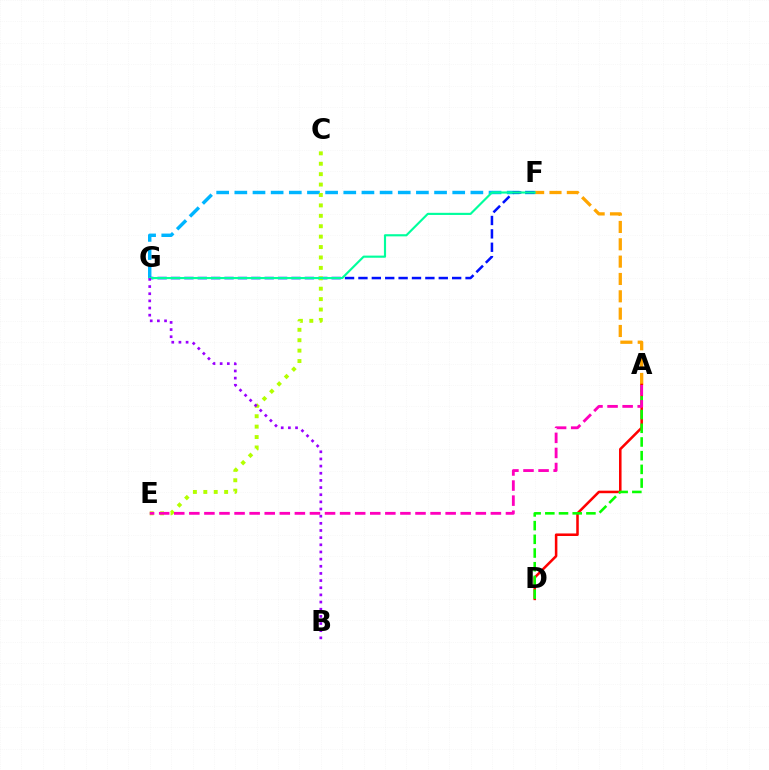{('A', 'F'): [{'color': '#ffa500', 'line_style': 'dashed', 'thickness': 2.36}], ('F', 'G'): [{'color': '#00b5ff', 'line_style': 'dashed', 'thickness': 2.47}, {'color': '#0010ff', 'line_style': 'dashed', 'thickness': 1.82}, {'color': '#00ff9d', 'line_style': 'solid', 'thickness': 1.54}], ('C', 'E'): [{'color': '#b3ff00', 'line_style': 'dotted', 'thickness': 2.83}], ('A', 'D'): [{'color': '#ff0000', 'line_style': 'solid', 'thickness': 1.83}, {'color': '#08ff00', 'line_style': 'dashed', 'thickness': 1.86}], ('B', 'G'): [{'color': '#9b00ff', 'line_style': 'dotted', 'thickness': 1.94}], ('A', 'E'): [{'color': '#ff00bd', 'line_style': 'dashed', 'thickness': 2.05}]}